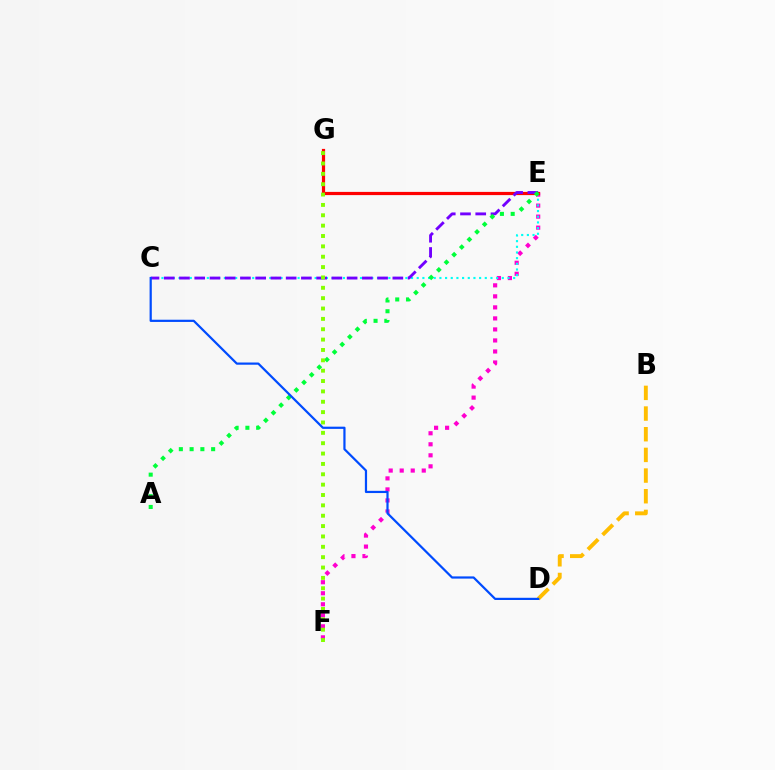{('E', 'F'): [{'color': '#ff00cf', 'line_style': 'dotted', 'thickness': 2.99}], ('C', 'E'): [{'color': '#00fff6', 'line_style': 'dotted', 'thickness': 1.54}, {'color': '#7200ff', 'line_style': 'dashed', 'thickness': 2.07}], ('E', 'G'): [{'color': '#ff0000', 'line_style': 'solid', 'thickness': 2.31}], ('A', 'E'): [{'color': '#00ff39', 'line_style': 'dotted', 'thickness': 2.93}], ('B', 'D'): [{'color': '#ffbd00', 'line_style': 'dashed', 'thickness': 2.81}], ('F', 'G'): [{'color': '#84ff00', 'line_style': 'dotted', 'thickness': 2.81}], ('C', 'D'): [{'color': '#004bff', 'line_style': 'solid', 'thickness': 1.59}]}